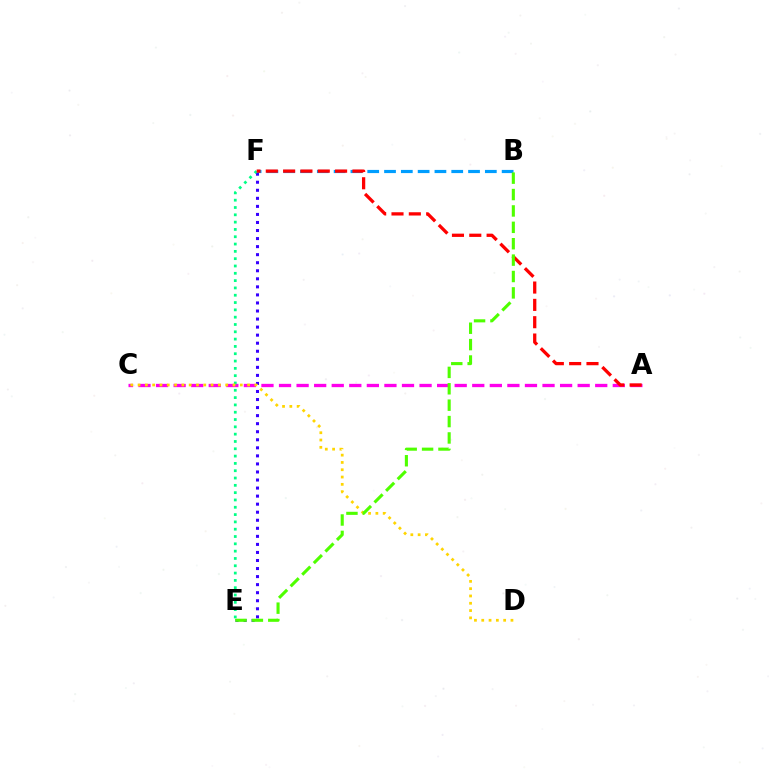{('E', 'F'): [{'color': '#3700ff', 'line_style': 'dotted', 'thickness': 2.19}, {'color': '#00ff86', 'line_style': 'dotted', 'thickness': 1.99}], ('A', 'C'): [{'color': '#ff00ed', 'line_style': 'dashed', 'thickness': 2.39}], ('C', 'D'): [{'color': '#ffd500', 'line_style': 'dotted', 'thickness': 1.98}], ('B', 'F'): [{'color': '#009eff', 'line_style': 'dashed', 'thickness': 2.28}], ('A', 'F'): [{'color': '#ff0000', 'line_style': 'dashed', 'thickness': 2.35}], ('B', 'E'): [{'color': '#4fff00', 'line_style': 'dashed', 'thickness': 2.23}]}